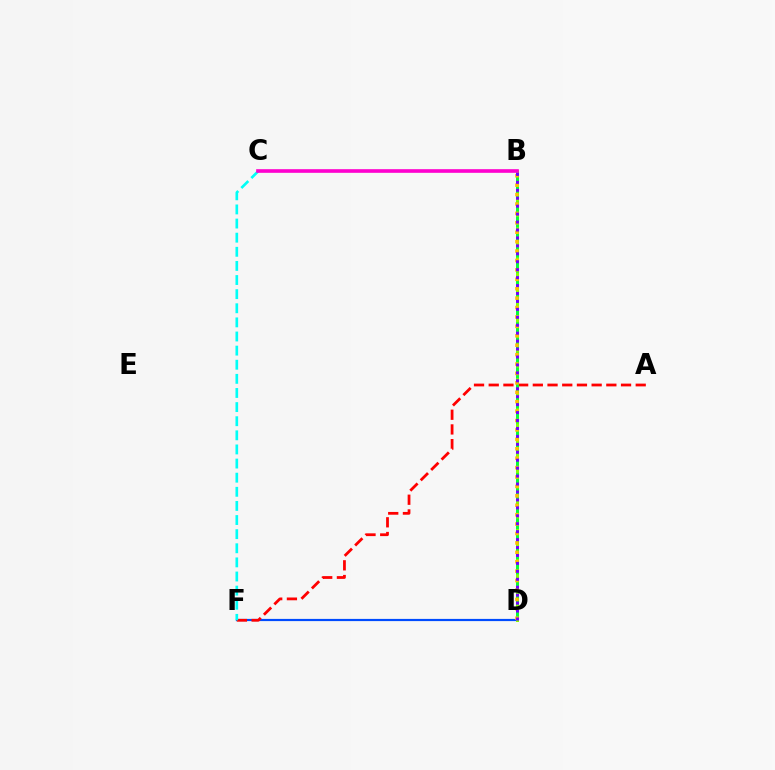{('D', 'F'): [{'color': '#004bff', 'line_style': 'solid', 'thickness': 1.58}], ('A', 'F'): [{'color': '#ff0000', 'line_style': 'dashed', 'thickness': 2.0}], ('B', 'D'): [{'color': '#84ff00', 'line_style': 'solid', 'thickness': 2.15}, {'color': '#00ff39', 'line_style': 'dashed', 'thickness': 2.05}, {'color': '#ffbd00', 'line_style': 'dotted', 'thickness': 2.56}, {'color': '#7200ff', 'line_style': 'dotted', 'thickness': 2.16}], ('C', 'F'): [{'color': '#00fff6', 'line_style': 'dashed', 'thickness': 1.92}], ('B', 'C'): [{'color': '#ff00cf', 'line_style': 'solid', 'thickness': 2.62}]}